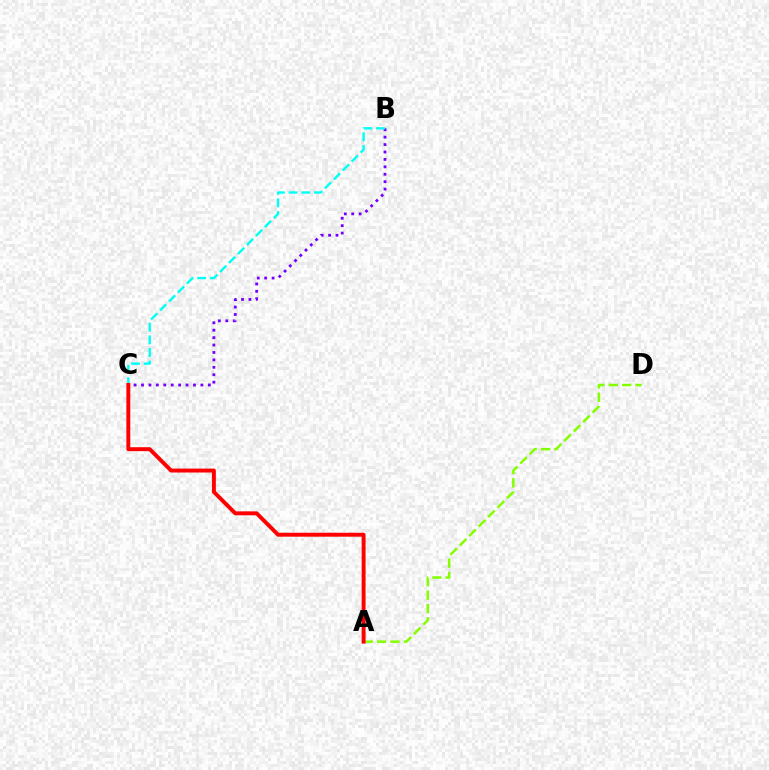{('A', 'D'): [{'color': '#84ff00', 'line_style': 'dashed', 'thickness': 1.81}], ('B', 'C'): [{'color': '#7200ff', 'line_style': 'dotted', 'thickness': 2.02}, {'color': '#00fff6', 'line_style': 'dashed', 'thickness': 1.72}], ('A', 'C'): [{'color': '#ff0000', 'line_style': 'solid', 'thickness': 2.83}]}